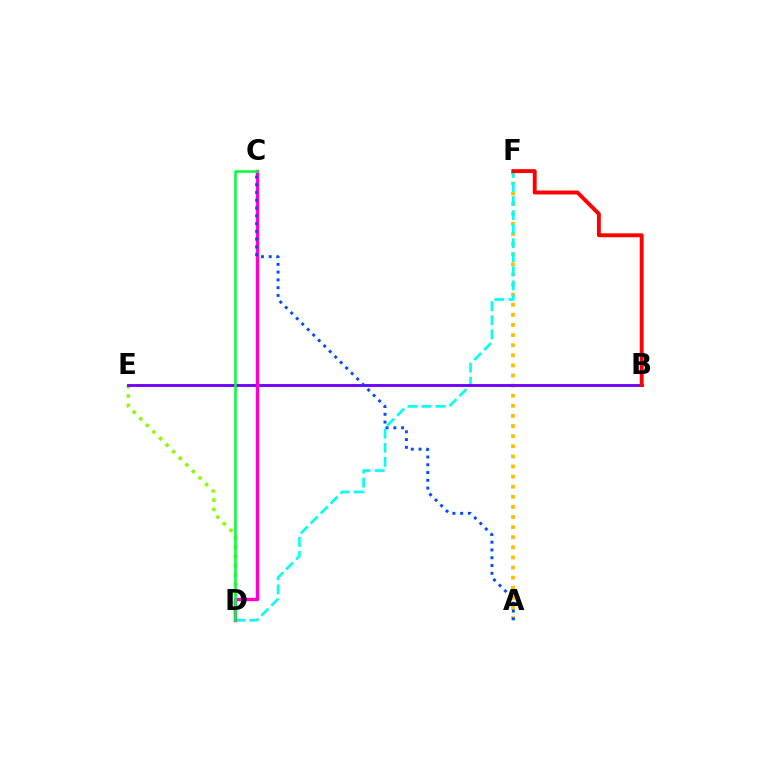{('A', 'F'): [{'color': '#ffbd00', 'line_style': 'dotted', 'thickness': 2.75}], ('D', 'E'): [{'color': '#84ff00', 'line_style': 'dotted', 'thickness': 2.53}], ('D', 'F'): [{'color': '#00fff6', 'line_style': 'dashed', 'thickness': 1.91}], ('B', 'E'): [{'color': '#7200ff', 'line_style': 'solid', 'thickness': 2.08}], ('B', 'F'): [{'color': '#ff0000', 'line_style': 'solid', 'thickness': 2.8}], ('C', 'D'): [{'color': '#ff00cf', 'line_style': 'solid', 'thickness': 2.46}, {'color': '#00ff39', 'line_style': 'solid', 'thickness': 1.82}], ('A', 'C'): [{'color': '#004bff', 'line_style': 'dotted', 'thickness': 2.11}]}